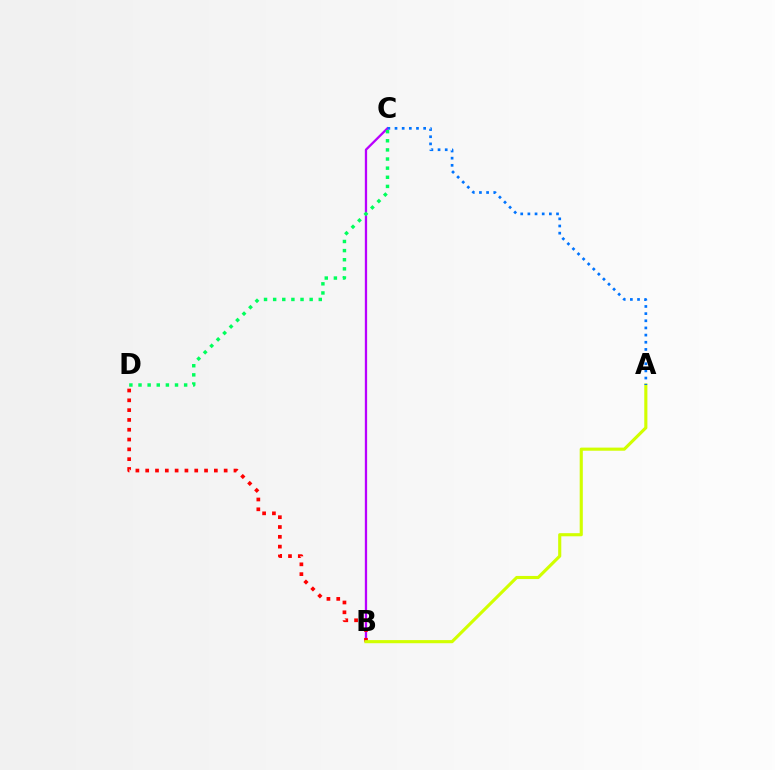{('B', 'C'): [{'color': '#b900ff', 'line_style': 'solid', 'thickness': 1.65}], ('B', 'D'): [{'color': '#ff0000', 'line_style': 'dotted', 'thickness': 2.66}], ('C', 'D'): [{'color': '#00ff5c', 'line_style': 'dotted', 'thickness': 2.48}], ('A', 'B'): [{'color': '#d1ff00', 'line_style': 'solid', 'thickness': 2.25}], ('A', 'C'): [{'color': '#0074ff', 'line_style': 'dotted', 'thickness': 1.95}]}